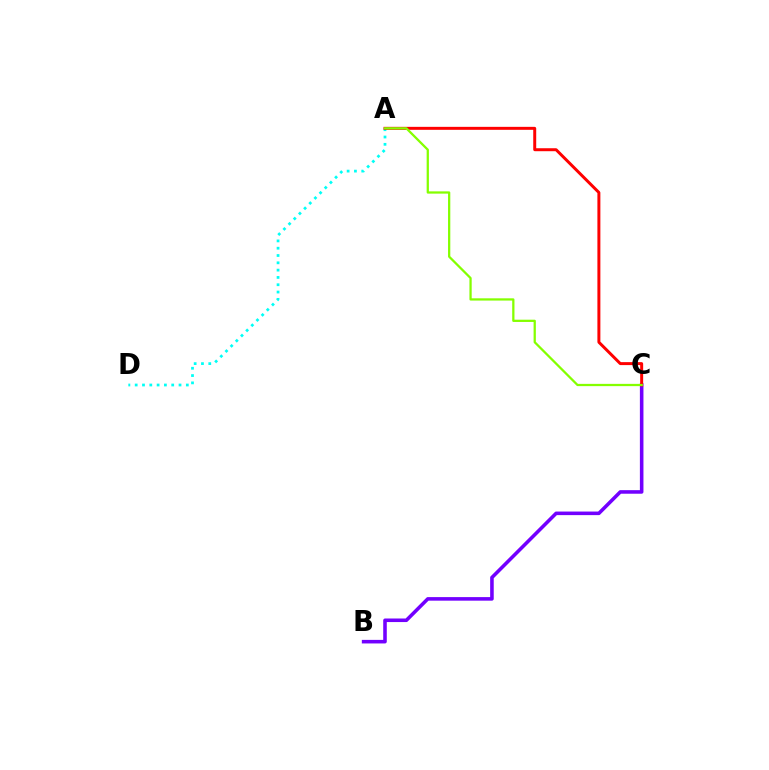{('B', 'C'): [{'color': '#7200ff', 'line_style': 'solid', 'thickness': 2.57}], ('A', 'D'): [{'color': '#00fff6', 'line_style': 'dotted', 'thickness': 1.98}], ('A', 'C'): [{'color': '#ff0000', 'line_style': 'solid', 'thickness': 2.14}, {'color': '#84ff00', 'line_style': 'solid', 'thickness': 1.63}]}